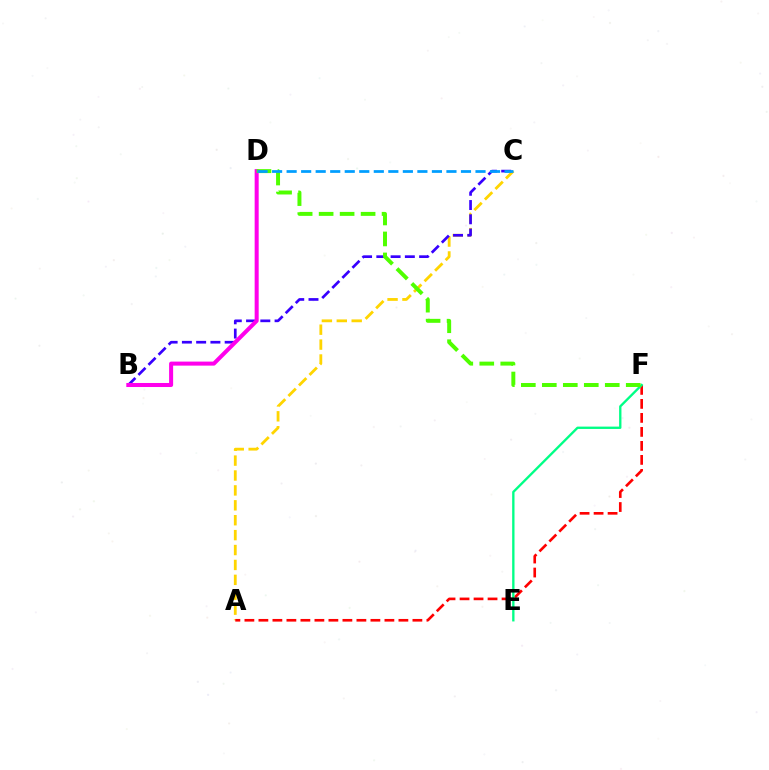{('A', 'C'): [{'color': '#ffd500', 'line_style': 'dashed', 'thickness': 2.03}], ('B', 'C'): [{'color': '#3700ff', 'line_style': 'dashed', 'thickness': 1.94}], ('A', 'F'): [{'color': '#ff0000', 'line_style': 'dashed', 'thickness': 1.9}], ('E', 'F'): [{'color': '#00ff86', 'line_style': 'solid', 'thickness': 1.69}], ('B', 'D'): [{'color': '#ff00ed', 'line_style': 'solid', 'thickness': 2.9}], ('D', 'F'): [{'color': '#4fff00', 'line_style': 'dashed', 'thickness': 2.85}], ('C', 'D'): [{'color': '#009eff', 'line_style': 'dashed', 'thickness': 1.97}]}